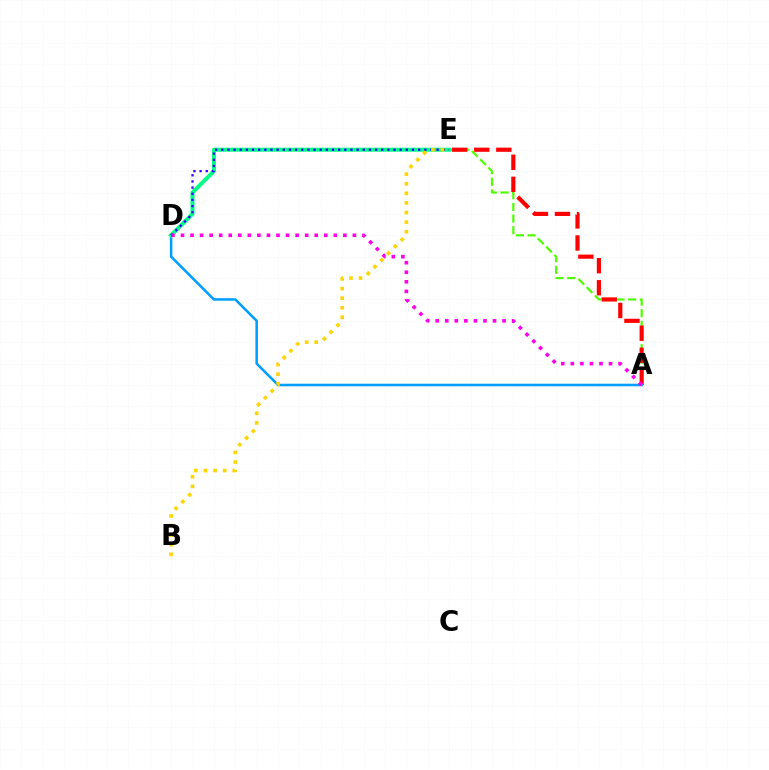{('A', 'E'): [{'color': '#4fff00', 'line_style': 'dashed', 'thickness': 1.58}, {'color': '#ff0000', 'line_style': 'dashed', 'thickness': 3.0}], ('A', 'D'): [{'color': '#009eff', 'line_style': 'solid', 'thickness': 1.83}, {'color': '#ff00ed', 'line_style': 'dotted', 'thickness': 2.6}], ('D', 'E'): [{'color': '#00ff86', 'line_style': 'solid', 'thickness': 2.89}, {'color': '#3700ff', 'line_style': 'dotted', 'thickness': 1.67}], ('B', 'E'): [{'color': '#ffd500', 'line_style': 'dotted', 'thickness': 2.61}]}